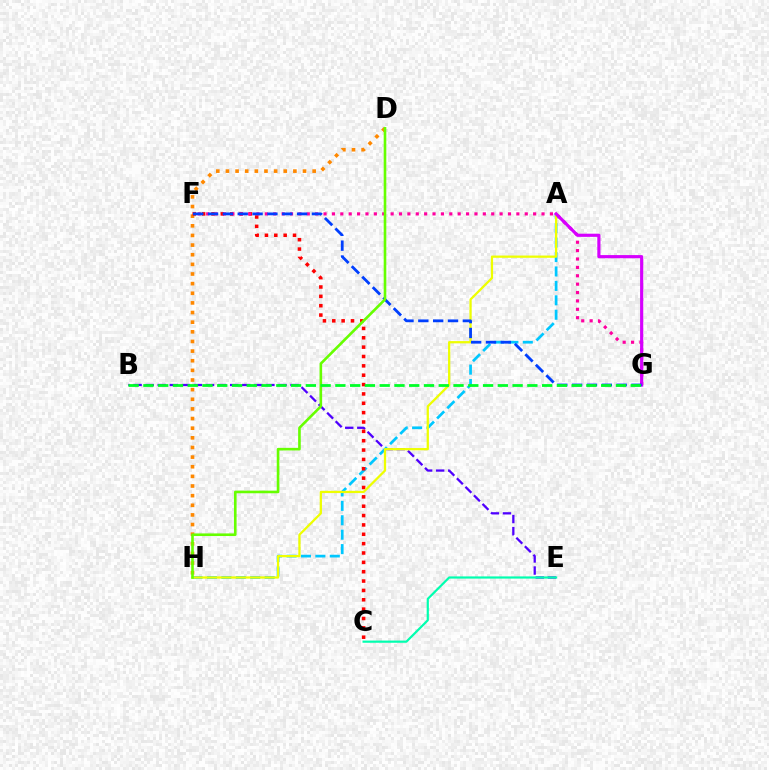{('D', 'H'): [{'color': '#ff8800', 'line_style': 'dotted', 'thickness': 2.62}, {'color': '#66ff00', 'line_style': 'solid', 'thickness': 1.89}], ('B', 'E'): [{'color': '#4f00ff', 'line_style': 'dashed', 'thickness': 1.64}], ('A', 'H'): [{'color': '#00c7ff', 'line_style': 'dashed', 'thickness': 1.96}, {'color': '#eeff00', 'line_style': 'solid', 'thickness': 1.63}], ('C', 'F'): [{'color': '#ff0000', 'line_style': 'dotted', 'thickness': 2.54}], ('F', 'G'): [{'color': '#ff00a0', 'line_style': 'dotted', 'thickness': 2.28}, {'color': '#003fff', 'line_style': 'dashed', 'thickness': 2.02}], ('C', 'E'): [{'color': '#00ffaf', 'line_style': 'solid', 'thickness': 1.58}], ('A', 'G'): [{'color': '#d600ff', 'line_style': 'solid', 'thickness': 2.27}], ('B', 'G'): [{'color': '#00ff27', 'line_style': 'dashed', 'thickness': 2.01}]}